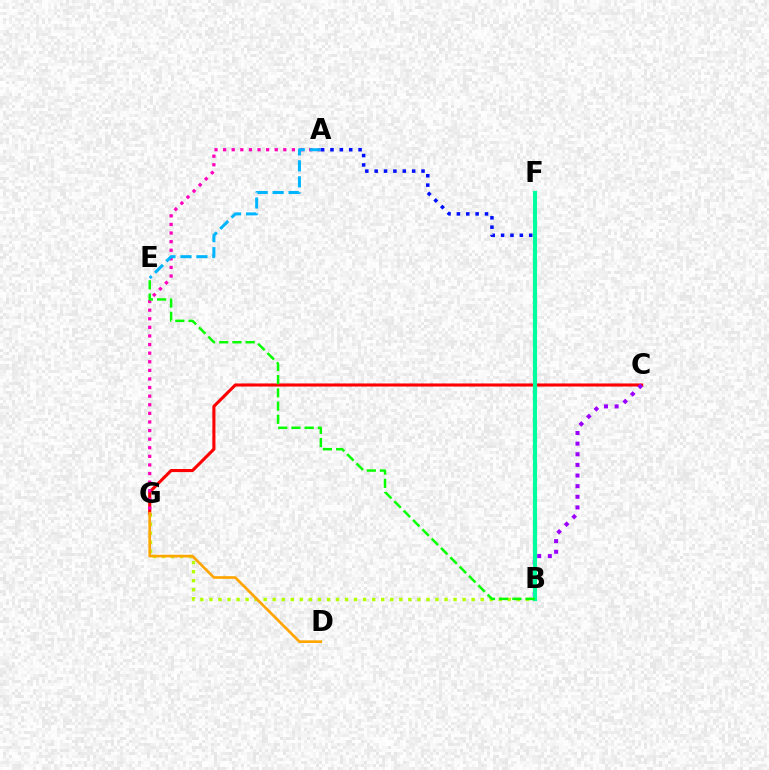{('B', 'G'): [{'color': '#b3ff00', 'line_style': 'dotted', 'thickness': 2.46}], ('C', 'G'): [{'color': '#ff0000', 'line_style': 'solid', 'thickness': 2.22}], ('A', 'B'): [{'color': '#0010ff', 'line_style': 'dotted', 'thickness': 2.55}], ('D', 'G'): [{'color': '#ffa500', 'line_style': 'solid', 'thickness': 1.92}], ('B', 'C'): [{'color': '#9b00ff', 'line_style': 'dotted', 'thickness': 2.89}], ('A', 'G'): [{'color': '#ff00bd', 'line_style': 'dotted', 'thickness': 2.34}], ('B', 'F'): [{'color': '#00ff9d', 'line_style': 'solid', 'thickness': 2.96}], ('B', 'E'): [{'color': '#08ff00', 'line_style': 'dashed', 'thickness': 1.79}], ('A', 'E'): [{'color': '#00b5ff', 'line_style': 'dashed', 'thickness': 2.17}]}